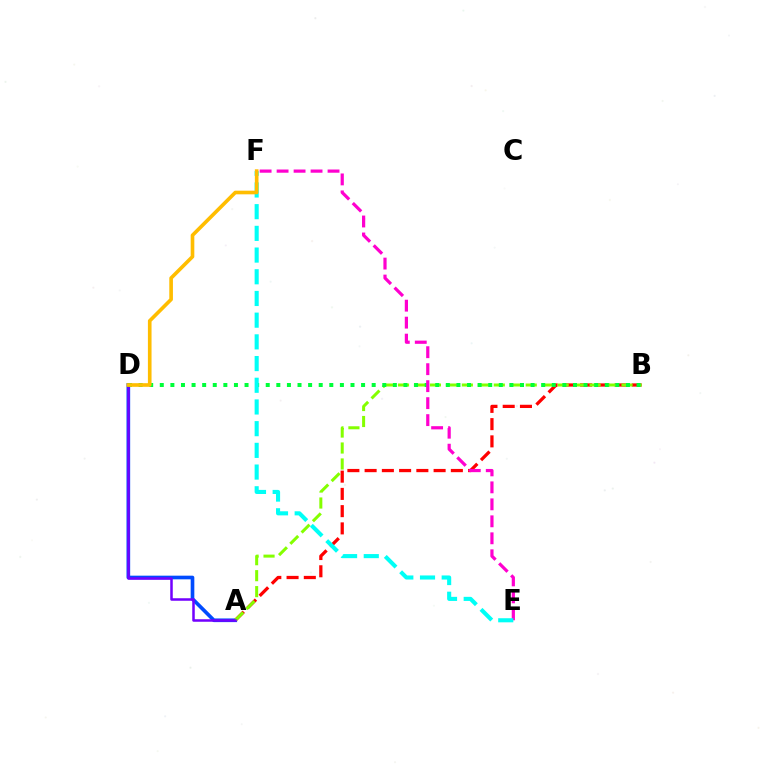{('A', 'B'): [{'color': '#ff0000', 'line_style': 'dashed', 'thickness': 2.34}, {'color': '#84ff00', 'line_style': 'dashed', 'thickness': 2.17}], ('A', 'D'): [{'color': '#004bff', 'line_style': 'solid', 'thickness': 2.63}, {'color': '#7200ff', 'line_style': 'solid', 'thickness': 1.81}], ('B', 'D'): [{'color': '#00ff39', 'line_style': 'dotted', 'thickness': 2.88}], ('E', 'F'): [{'color': '#ff00cf', 'line_style': 'dashed', 'thickness': 2.31}, {'color': '#00fff6', 'line_style': 'dashed', 'thickness': 2.95}], ('D', 'F'): [{'color': '#ffbd00', 'line_style': 'solid', 'thickness': 2.62}]}